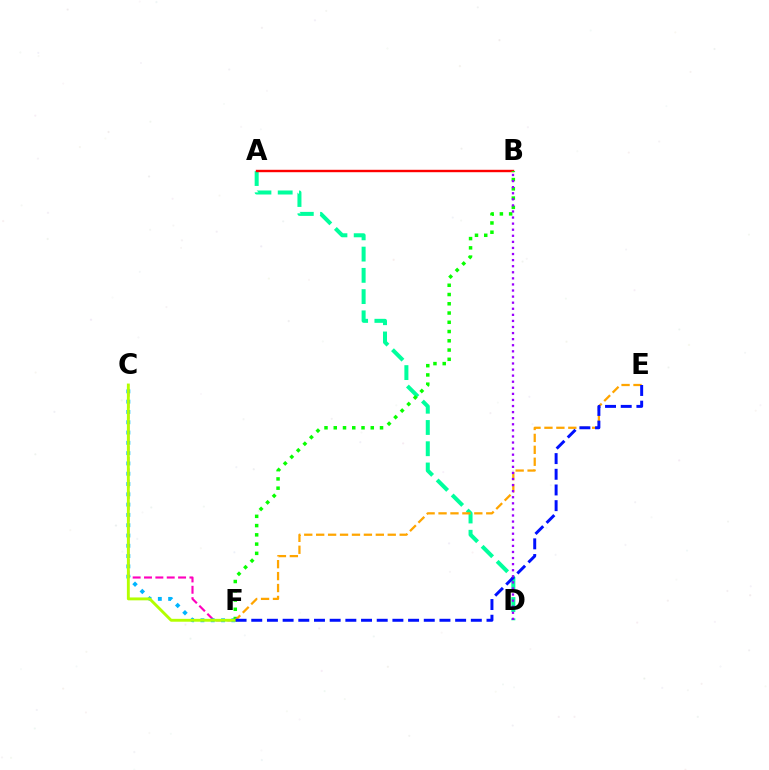{('C', 'F'): [{'color': '#ff00bd', 'line_style': 'dashed', 'thickness': 1.54}, {'color': '#00b5ff', 'line_style': 'dotted', 'thickness': 2.8}, {'color': '#b3ff00', 'line_style': 'solid', 'thickness': 2.08}], ('A', 'D'): [{'color': '#00ff9d', 'line_style': 'dashed', 'thickness': 2.89}], ('A', 'B'): [{'color': '#ff0000', 'line_style': 'solid', 'thickness': 1.73}], ('B', 'F'): [{'color': '#08ff00', 'line_style': 'dotted', 'thickness': 2.51}], ('E', 'F'): [{'color': '#ffa500', 'line_style': 'dashed', 'thickness': 1.62}, {'color': '#0010ff', 'line_style': 'dashed', 'thickness': 2.13}], ('B', 'D'): [{'color': '#9b00ff', 'line_style': 'dotted', 'thickness': 1.65}]}